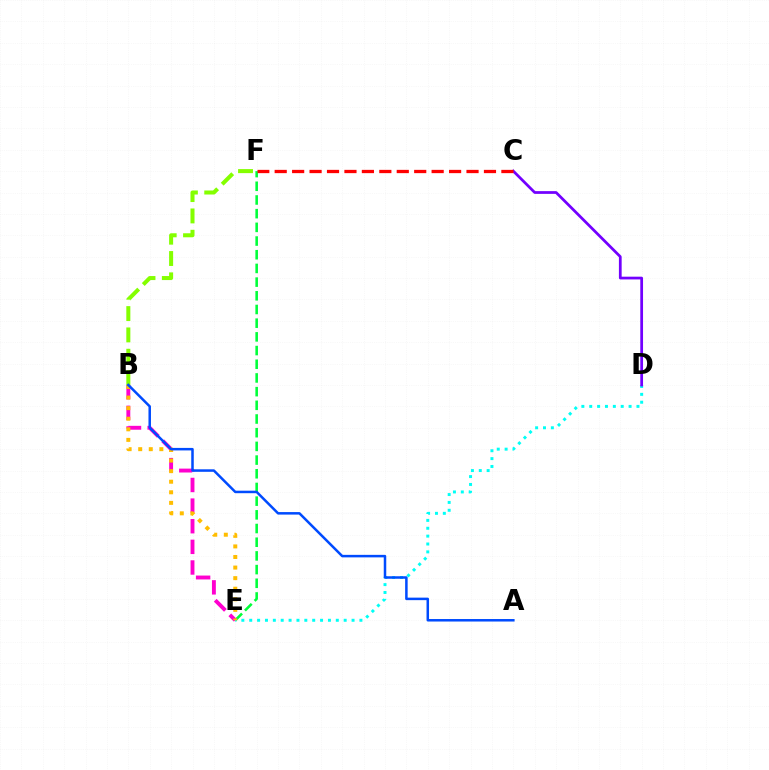{('E', 'F'): [{'color': '#00ff39', 'line_style': 'dashed', 'thickness': 1.86}], ('D', 'E'): [{'color': '#00fff6', 'line_style': 'dotted', 'thickness': 2.14}], ('C', 'D'): [{'color': '#7200ff', 'line_style': 'solid', 'thickness': 1.98}], ('B', 'E'): [{'color': '#ff00cf', 'line_style': 'dashed', 'thickness': 2.8}, {'color': '#ffbd00', 'line_style': 'dotted', 'thickness': 2.87}], ('B', 'F'): [{'color': '#84ff00', 'line_style': 'dashed', 'thickness': 2.9}], ('C', 'F'): [{'color': '#ff0000', 'line_style': 'dashed', 'thickness': 2.37}], ('A', 'B'): [{'color': '#004bff', 'line_style': 'solid', 'thickness': 1.81}]}